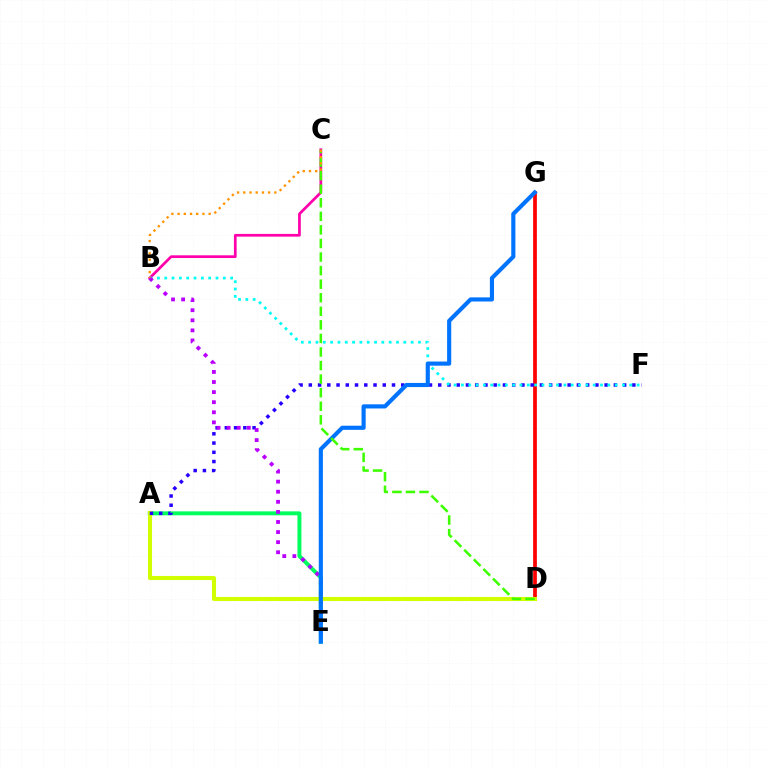{('A', 'E'): [{'color': '#00ff5c', 'line_style': 'solid', 'thickness': 2.84}], ('D', 'G'): [{'color': '#ff0000', 'line_style': 'solid', 'thickness': 2.68}], ('A', 'D'): [{'color': '#d1ff00', 'line_style': 'solid', 'thickness': 2.94}], ('A', 'F'): [{'color': '#2500ff', 'line_style': 'dotted', 'thickness': 2.51}], ('B', 'C'): [{'color': '#ff00ac', 'line_style': 'solid', 'thickness': 1.96}, {'color': '#ff9400', 'line_style': 'dotted', 'thickness': 1.69}], ('B', 'F'): [{'color': '#00fff6', 'line_style': 'dotted', 'thickness': 1.99}], ('B', 'E'): [{'color': '#b900ff', 'line_style': 'dotted', 'thickness': 2.74}], ('E', 'G'): [{'color': '#0074ff', 'line_style': 'solid', 'thickness': 2.98}], ('C', 'D'): [{'color': '#3dff00', 'line_style': 'dashed', 'thickness': 1.84}]}